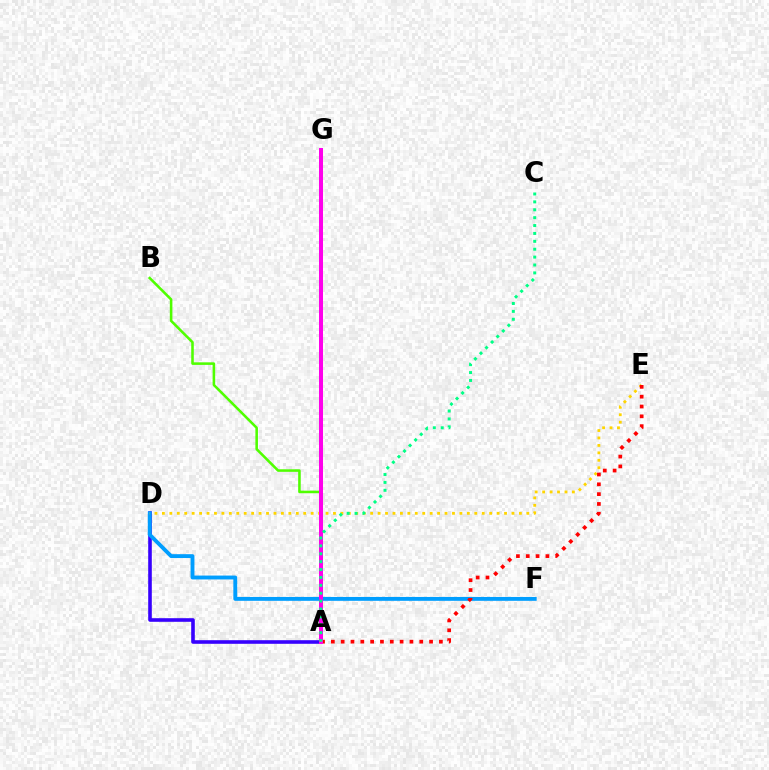{('A', 'D'): [{'color': '#3700ff', 'line_style': 'solid', 'thickness': 2.59}], ('A', 'B'): [{'color': '#4fff00', 'line_style': 'solid', 'thickness': 1.85}], ('D', 'F'): [{'color': '#009eff', 'line_style': 'solid', 'thickness': 2.79}], ('D', 'E'): [{'color': '#ffd500', 'line_style': 'dotted', 'thickness': 2.02}], ('A', 'E'): [{'color': '#ff0000', 'line_style': 'dotted', 'thickness': 2.67}], ('A', 'G'): [{'color': '#ff00ed', 'line_style': 'solid', 'thickness': 2.87}], ('A', 'C'): [{'color': '#00ff86', 'line_style': 'dotted', 'thickness': 2.14}]}